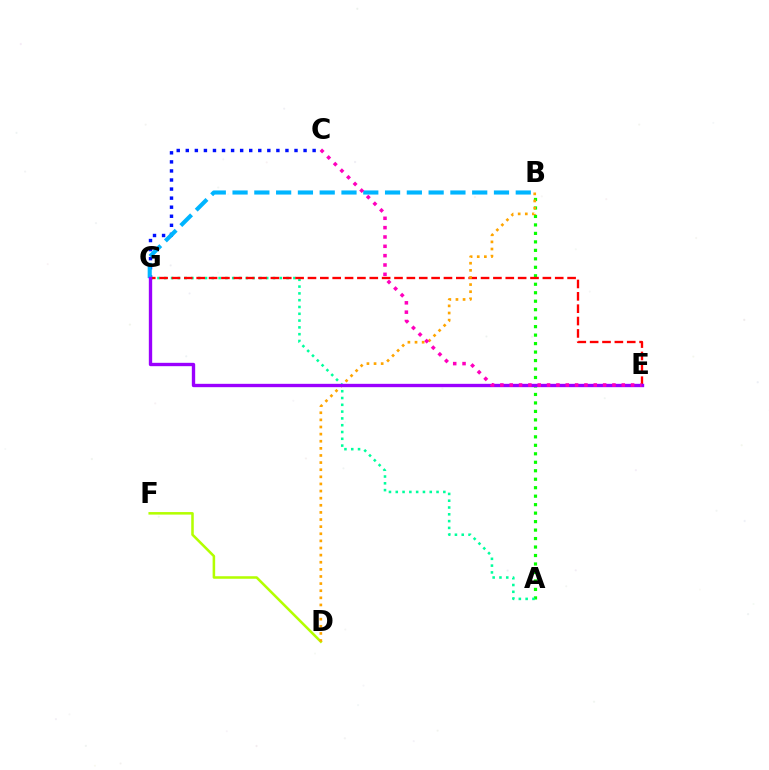{('C', 'G'): [{'color': '#0010ff', 'line_style': 'dotted', 'thickness': 2.46}], ('A', 'B'): [{'color': '#08ff00', 'line_style': 'dotted', 'thickness': 2.3}], ('A', 'G'): [{'color': '#00ff9d', 'line_style': 'dotted', 'thickness': 1.85}], ('E', 'G'): [{'color': '#ff0000', 'line_style': 'dashed', 'thickness': 1.68}, {'color': '#9b00ff', 'line_style': 'solid', 'thickness': 2.41}], ('B', 'G'): [{'color': '#00b5ff', 'line_style': 'dashed', 'thickness': 2.96}], ('D', 'F'): [{'color': '#b3ff00', 'line_style': 'solid', 'thickness': 1.83}], ('B', 'D'): [{'color': '#ffa500', 'line_style': 'dotted', 'thickness': 1.93}], ('C', 'E'): [{'color': '#ff00bd', 'line_style': 'dotted', 'thickness': 2.54}]}